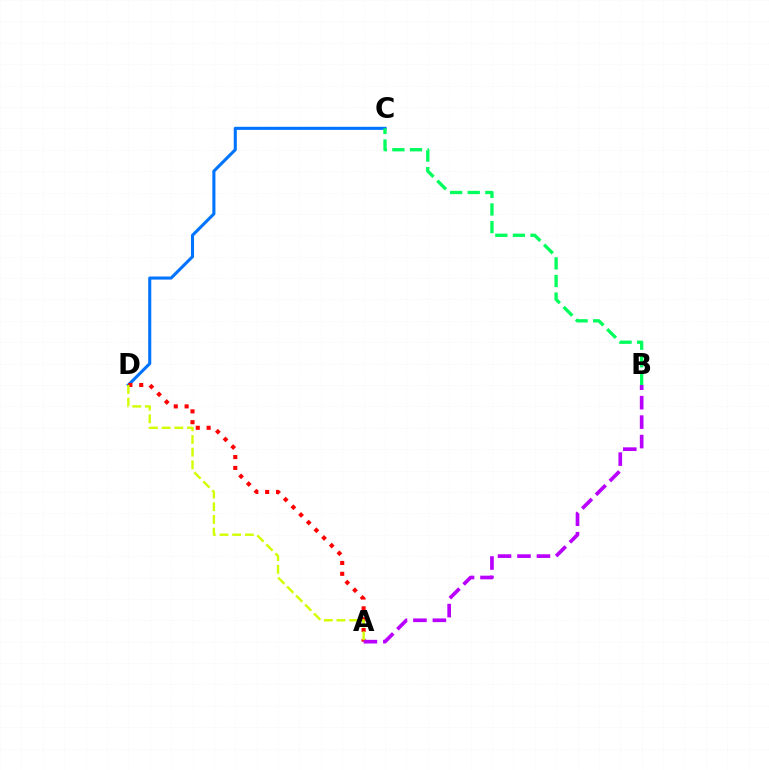{('C', 'D'): [{'color': '#0074ff', 'line_style': 'solid', 'thickness': 2.22}], ('B', 'C'): [{'color': '#00ff5c', 'line_style': 'dashed', 'thickness': 2.39}], ('A', 'D'): [{'color': '#ff0000', 'line_style': 'dotted', 'thickness': 2.95}, {'color': '#d1ff00', 'line_style': 'dashed', 'thickness': 1.72}], ('A', 'B'): [{'color': '#b900ff', 'line_style': 'dashed', 'thickness': 2.64}]}